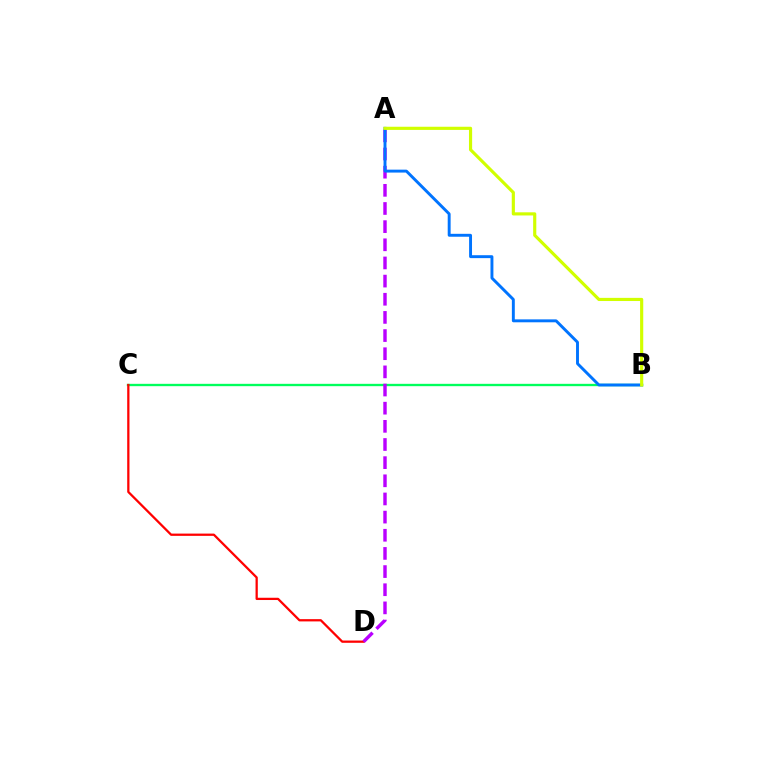{('B', 'C'): [{'color': '#00ff5c', 'line_style': 'solid', 'thickness': 1.69}], ('C', 'D'): [{'color': '#ff0000', 'line_style': 'solid', 'thickness': 1.63}], ('A', 'D'): [{'color': '#b900ff', 'line_style': 'dashed', 'thickness': 2.47}], ('A', 'B'): [{'color': '#0074ff', 'line_style': 'solid', 'thickness': 2.1}, {'color': '#d1ff00', 'line_style': 'solid', 'thickness': 2.27}]}